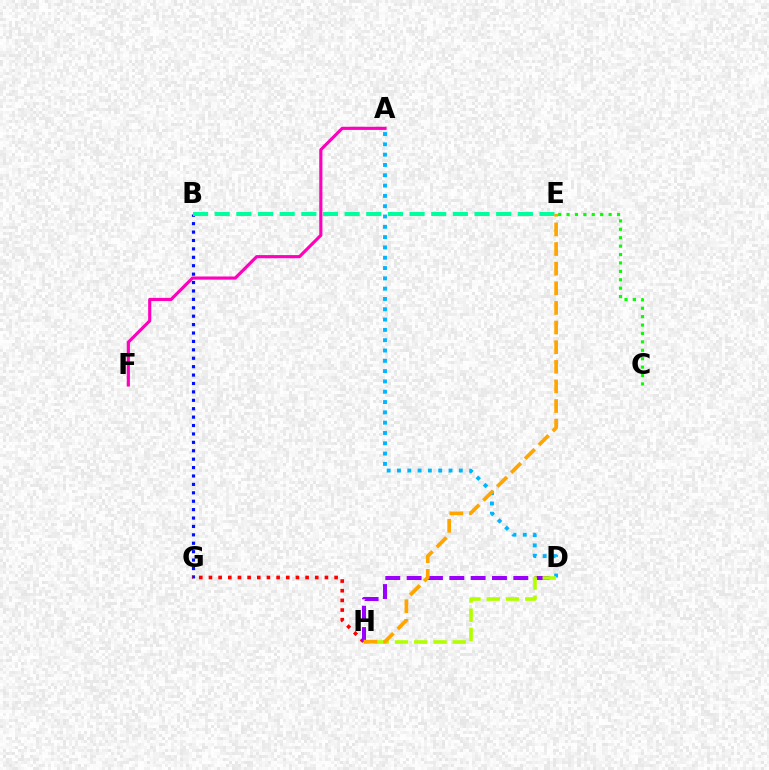{('A', 'D'): [{'color': '#00b5ff', 'line_style': 'dotted', 'thickness': 2.8}], ('C', 'E'): [{'color': '#08ff00', 'line_style': 'dotted', 'thickness': 2.28}], ('B', 'G'): [{'color': '#0010ff', 'line_style': 'dotted', 'thickness': 2.29}], ('G', 'H'): [{'color': '#ff0000', 'line_style': 'dotted', 'thickness': 2.63}], ('D', 'H'): [{'color': '#9b00ff', 'line_style': 'dashed', 'thickness': 2.9}, {'color': '#b3ff00', 'line_style': 'dashed', 'thickness': 2.62}], ('A', 'F'): [{'color': '#ff00bd', 'line_style': 'solid', 'thickness': 2.27}], ('B', 'E'): [{'color': '#00ff9d', 'line_style': 'dashed', 'thickness': 2.94}], ('E', 'H'): [{'color': '#ffa500', 'line_style': 'dashed', 'thickness': 2.67}]}